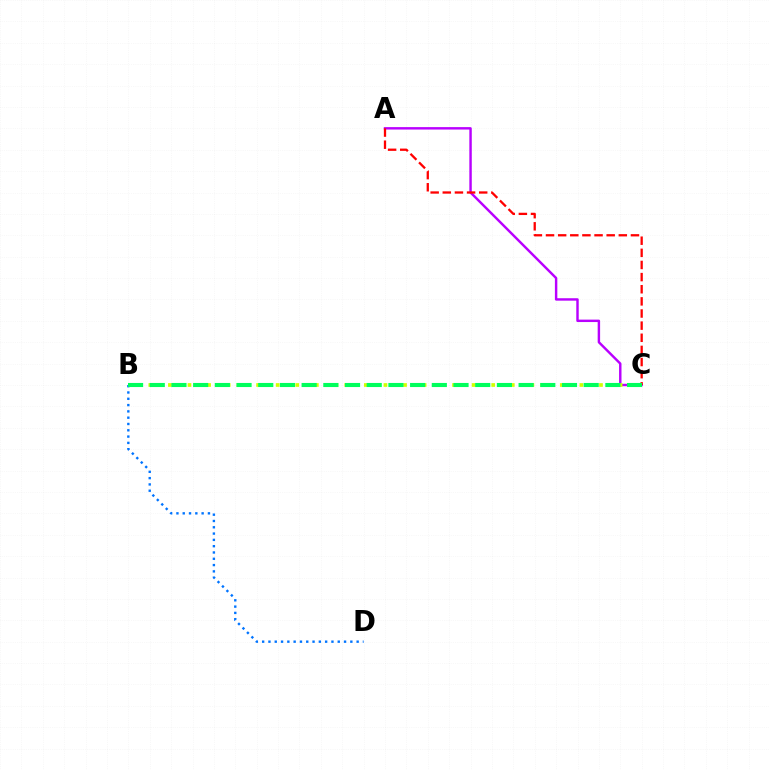{('A', 'C'): [{'color': '#b900ff', 'line_style': 'solid', 'thickness': 1.75}, {'color': '#ff0000', 'line_style': 'dashed', 'thickness': 1.65}], ('B', 'C'): [{'color': '#d1ff00', 'line_style': 'dotted', 'thickness': 2.66}, {'color': '#00ff5c', 'line_style': 'dashed', 'thickness': 2.95}], ('B', 'D'): [{'color': '#0074ff', 'line_style': 'dotted', 'thickness': 1.71}]}